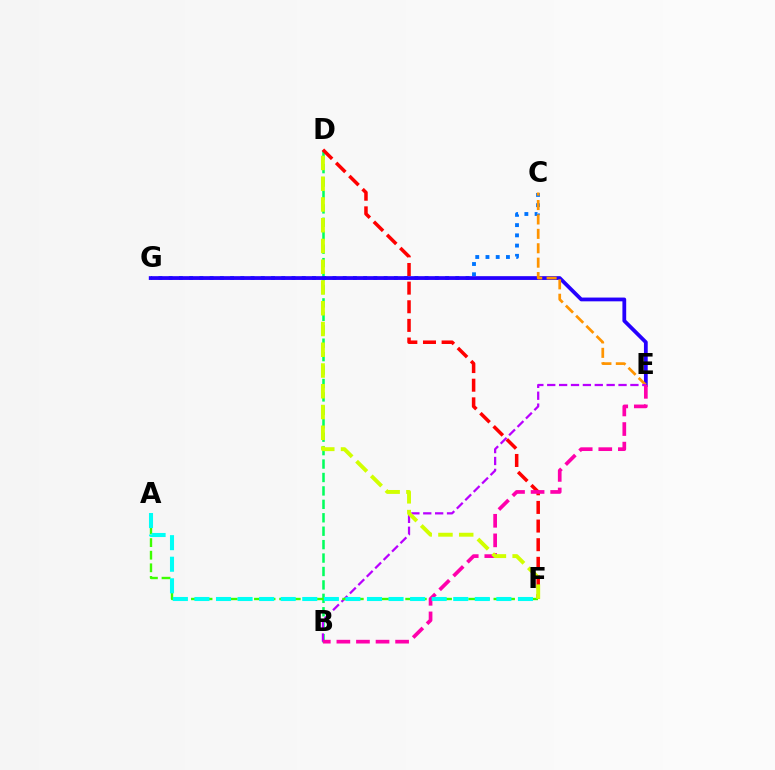{('B', 'D'): [{'color': '#00ff5c', 'line_style': 'dashed', 'thickness': 1.82}], ('C', 'G'): [{'color': '#0074ff', 'line_style': 'dotted', 'thickness': 2.78}], ('E', 'G'): [{'color': '#2500ff', 'line_style': 'solid', 'thickness': 2.72}], ('C', 'E'): [{'color': '#ff9400', 'line_style': 'dashed', 'thickness': 1.96}], ('B', 'E'): [{'color': '#b900ff', 'line_style': 'dashed', 'thickness': 1.61}, {'color': '#ff00ac', 'line_style': 'dashed', 'thickness': 2.66}], ('D', 'F'): [{'color': '#ff0000', 'line_style': 'dashed', 'thickness': 2.53}, {'color': '#d1ff00', 'line_style': 'dashed', 'thickness': 2.82}], ('A', 'F'): [{'color': '#3dff00', 'line_style': 'dashed', 'thickness': 1.71}, {'color': '#00fff6', 'line_style': 'dashed', 'thickness': 2.93}]}